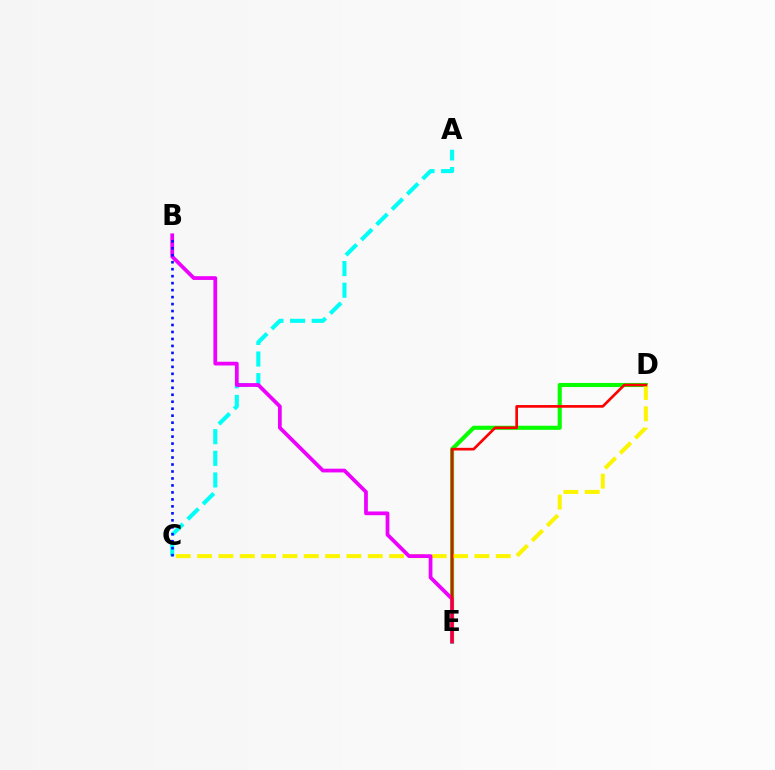{('A', 'C'): [{'color': '#00fff6', 'line_style': 'dashed', 'thickness': 2.94}], ('D', 'E'): [{'color': '#08ff00', 'line_style': 'solid', 'thickness': 2.96}, {'color': '#ff0000', 'line_style': 'solid', 'thickness': 1.93}], ('C', 'D'): [{'color': '#fcf500', 'line_style': 'dashed', 'thickness': 2.9}], ('B', 'E'): [{'color': '#ee00ff', 'line_style': 'solid', 'thickness': 2.7}], ('B', 'C'): [{'color': '#0010ff', 'line_style': 'dotted', 'thickness': 1.9}]}